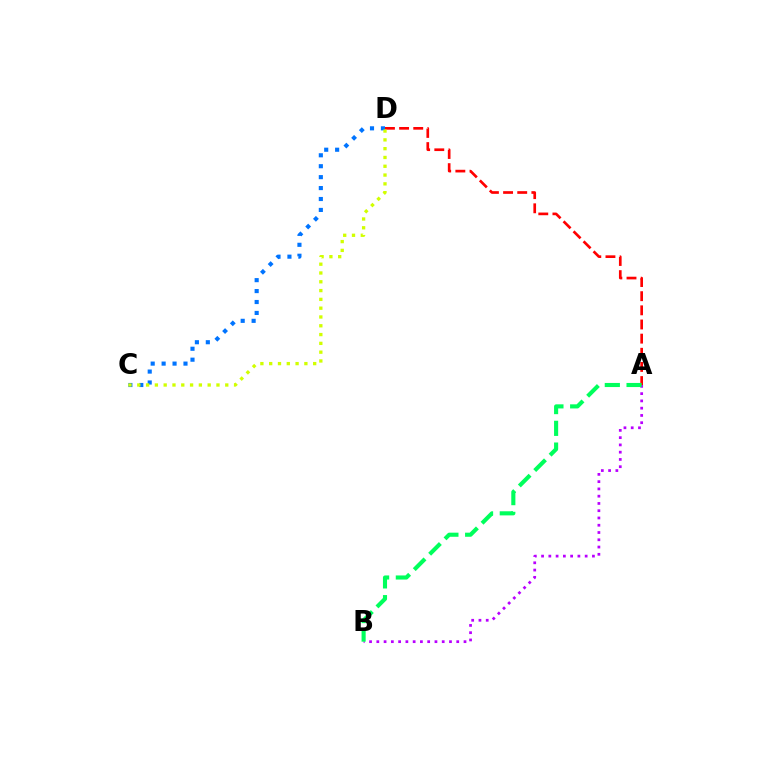{('C', 'D'): [{'color': '#0074ff', 'line_style': 'dotted', 'thickness': 2.97}, {'color': '#d1ff00', 'line_style': 'dotted', 'thickness': 2.39}], ('A', 'B'): [{'color': '#b900ff', 'line_style': 'dotted', 'thickness': 1.97}, {'color': '#00ff5c', 'line_style': 'dashed', 'thickness': 2.96}], ('A', 'D'): [{'color': '#ff0000', 'line_style': 'dashed', 'thickness': 1.92}]}